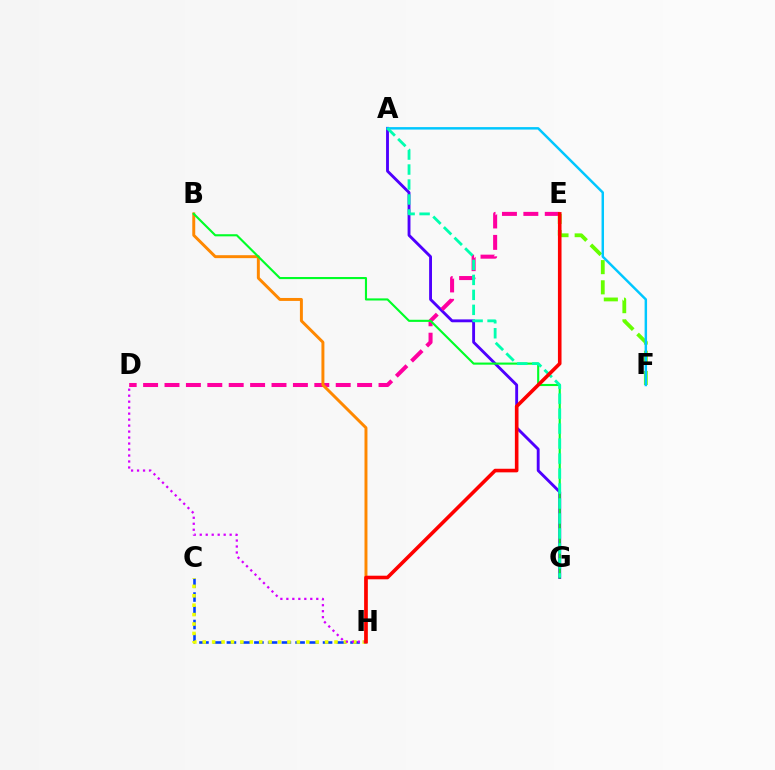{('A', 'G'): [{'color': '#4f00ff', 'line_style': 'solid', 'thickness': 2.07}, {'color': '#00ffaf', 'line_style': 'dashed', 'thickness': 2.03}], ('E', 'F'): [{'color': '#66ff00', 'line_style': 'dashed', 'thickness': 2.74}], ('D', 'E'): [{'color': '#ff00a0', 'line_style': 'dashed', 'thickness': 2.91}], ('B', 'H'): [{'color': '#ff8800', 'line_style': 'solid', 'thickness': 2.13}], ('C', 'H'): [{'color': '#003fff', 'line_style': 'dashed', 'thickness': 1.87}, {'color': '#eeff00', 'line_style': 'dotted', 'thickness': 2.56}], ('D', 'H'): [{'color': '#d600ff', 'line_style': 'dotted', 'thickness': 1.63}], ('B', 'G'): [{'color': '#00ff27', 'line_style': 'solid', 'thickness': 1.52}], ('A', 'F'): [{'color': '#00c7ff', 'line_style': 'solid', 'thickness': 1.77}], ('E', 'H'): [{'color': '#ff0000', 'line_style': 'solid', 'thickness': 2.59}]}